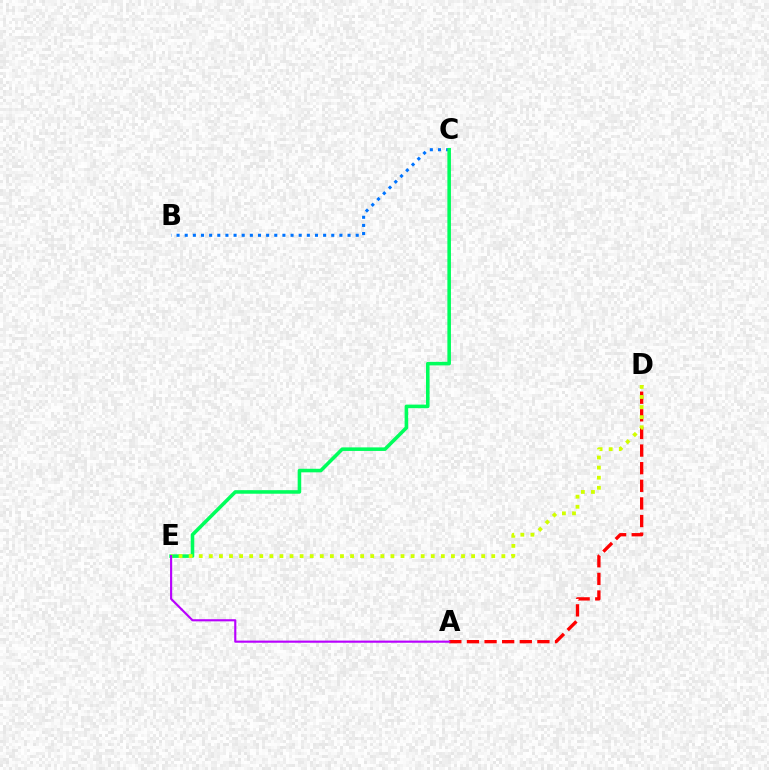{('A', 'D'): [{'color': '#ff0000', 'line_style': 'dashed', 'thickness': 2.39}], ('B', 'C'): [{'color': '#0074ff', 'line_style': 'dotted', 'thickness': 2.21}], ('C', 'E'): [{'color': '#00ff5c', 'line_style': 'solid', 'thickness': 2.57}], ('D', 'E'): [{'color': '#d1ff00', 'line_style': 'dotted', 'thickness': 2.74}], ('A', 'E'): [{'color': '#b900ff', 'line_style': 'solid', 'thickness': 1.54}]}